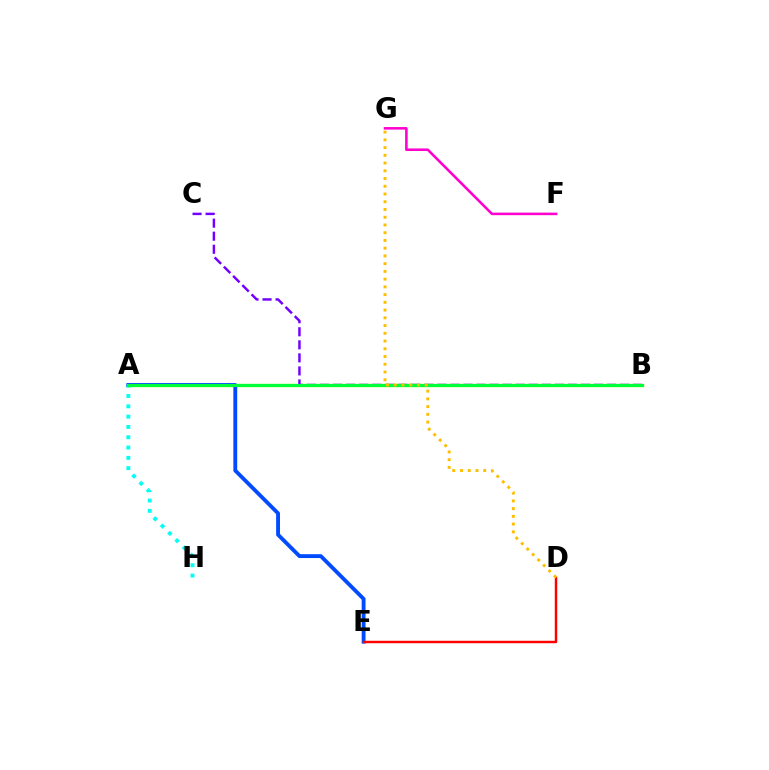{('A', 'B'): [{'color': '#84ff00', 'line_style': 'solid', 'thickness': 2.4}, {'color': '#00ff39', 'line_style': 'solid', 'thickness': 2.23}], ('A', 'H'): [{'color': '#00fff6', 'line_style': 'dotted', 'thickness': 2.8}], ('B', 'C'): [{'color': '#7200ff', 'line_style': 'dashed', 'thickness': 1.77}], ('A', 'E'): [{'color': '#004bff', 'line_style': 'solid', 'thickness': 2.77}], ('D', 'E'): [{'color': '#ff0000', 'line_style': 'solid', 'thickness': 1.76}], ('F', 'G'): [{'color': '#ff00cf', 'line_style': 'solid', 'thickness': 1.84}], ('D', 'G'): [{'color': '#ffbd00', 'line_style': 'dotted', 'thickness': 2.1}]}